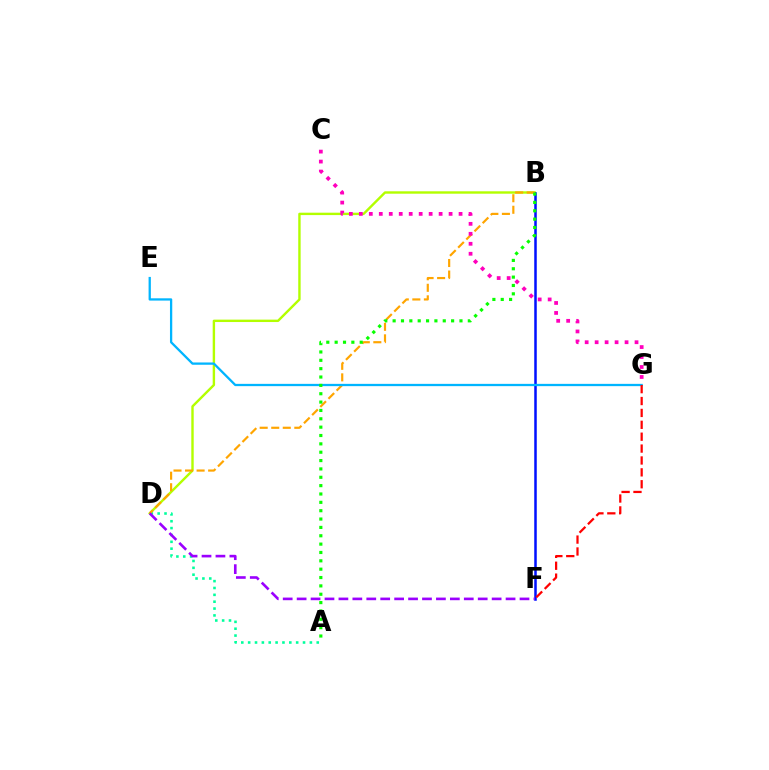{('B', 'D'): [{'color': '#b3ff00', 'line_style': 'solid', 'thickness': 1.73}, {'color': '#ffa500', 'line_style': 'dashed', 'thickness': 1.57}], ('A', 'D'): [{'color': '#00ff9d', 'line_style': 'dotted', 'thickness': 1.86}], ('B', 'F'): [{'color': '#0010ff', 'line_style': 'solid', 'thickness': 1.81}], ('E', 'G'): [{'color': '#00b5ff', 'line_style': 'solid', 'thickness': 1.64}], ('F', 'G'): [{'color': '#ff0000', 'line_style': 'dashed', 'thickness': 1.61}], ('A', 'B'): [{'color': '#08ff00', 'line_style': 'dotted', 'thickness': 2.27}], ('C', 'G'): [{'color': '#ff00bd', 'line_style': 'dotted', 'thickness': 2.71}], ('D', 'F'): [{'color': '#9b00ff', 'line_style': 'dashed', 'thickness': 1.89}]}